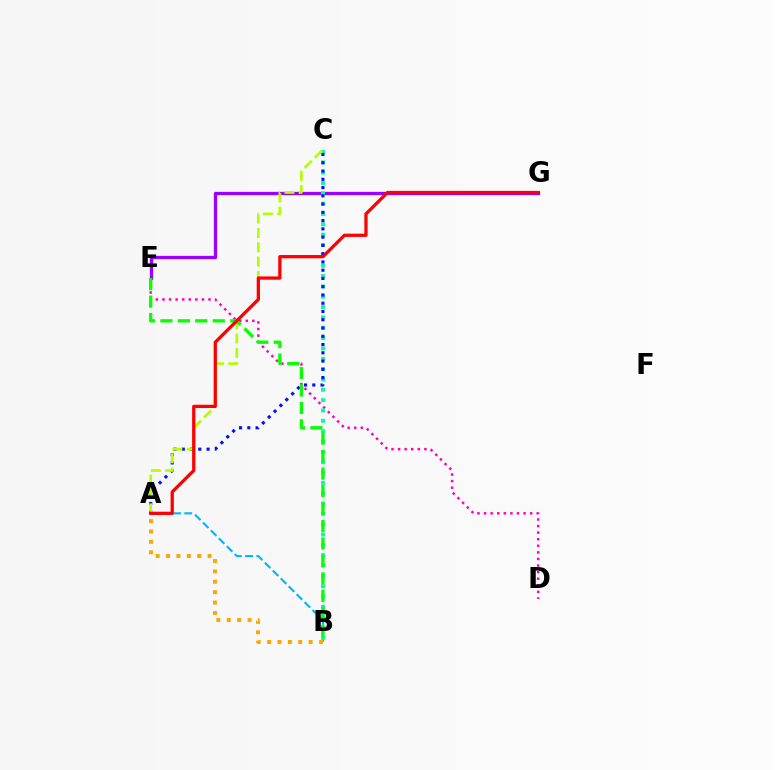{('E', 'G'): [{'color': '#9b00ff', 'line_style': 'solid', 'thickness': 2.38}], ('A', 'B'): [{'color': '#00b5ff', 'line_style': 'dashed', 'thickness': 1.52}, {'color': '#ffa500', 'line_style': 'dotted', 'thickness': 2.82}], ('D', 'E'): [{'color': '#ff00bd', 'line_style': 'dotted', 'thickness': 1.79}], ('B', 'C'): [{'color': '#00ff9d', 'line_style': 'dotted', 'thickness': 2.81}], ('A', 'C'): [{'color': '#0010ff', 'line_style': 'dotted', 'thickness': 2.24}, {'color': '#b3ff00', 'line_style': 'dashed', 'thickness': 1.94}], ('B', 'E'): [{'color': '#08ff00', 'line_style': 'dashed', 'thickness': 2.37}], ('A', 'G'): [{'color': '#ff0000', 'line_style': 'solid', 'thickness': 2.35}]}